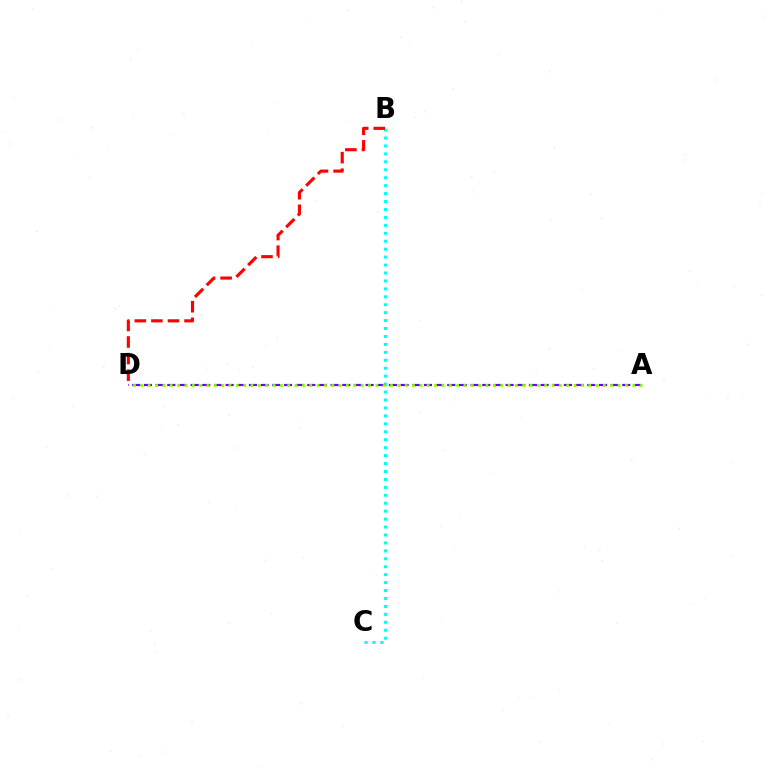{('B', 'C'): [{'color': '#00fff6', 'line_style': 'dotted', 'thickness': 2.16}], ('A', 'D'): [{'color': '#7200ff', 'line_style': 'dashed', 'thickness': 1.58}, {'color': '#84ff00', 'line_style': 'dotted', 'thickness': 1.99}], ('B', 'D'): [{'color': '#ff0000', 'line_style': 'dashed', 'thickness': 2.25}]}